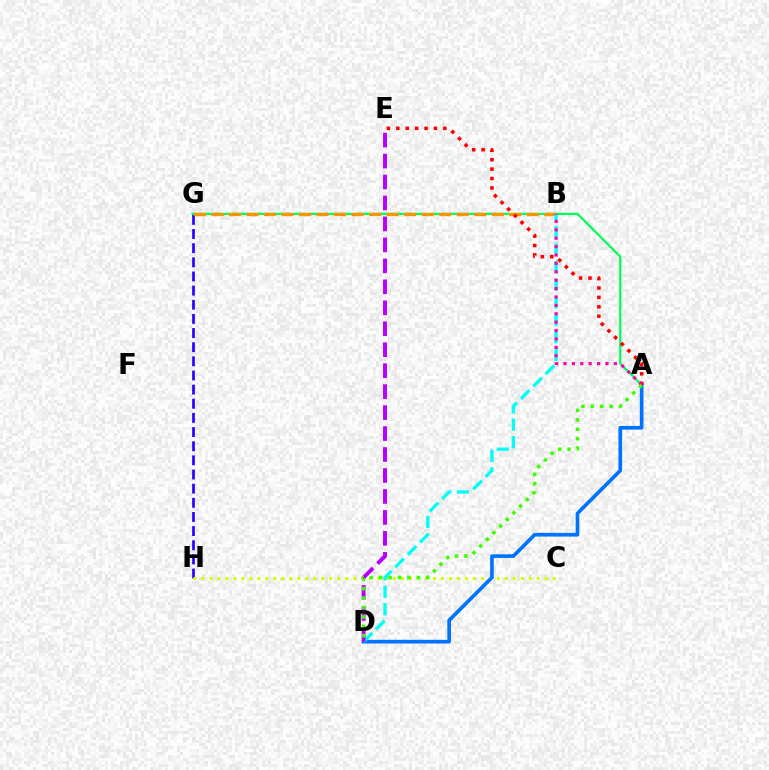{('G', 'H'): [{'color': '#2500ff', 'line_style': 'dashed', 'thickness': 1.92}], ('A', 'G'): [{'color': '#00ff5c', 'line_style': 'solid', 'thickness': 1.63}], ('C', 'H'): [{'color': '#d1ff00', 'line_style': 'dotted', 'thickness': 2.17}], ('A', 'D'): [{'color': '#0074ff', 'line_style': 'solid', 'thickness': 2.64}, {'color': '#3dff00', 'line_style': 'dotted', 'thickness': 2.56}], ('B', 'G'): [{'color': '#ff9400', 'line_style': 'dashed', 'thickness': 2.38}], ('B', 'D'): [{'color': '#00fff6', 'line_style': 'dashed', 'thickness': 2.38}], ('A', 'E'): [{'color': '#ff0000', 'line_style': 'dotted', 'thickness': 2.56}], ('D', 'E'): [{'color': '#b900ff', 'line_style': 'dashed', 'thickness': 2.85}], ('A', 'B'): [{'color': '#ff00ac', 'line_style': 'dotted', 'thickness': 2.28}]}